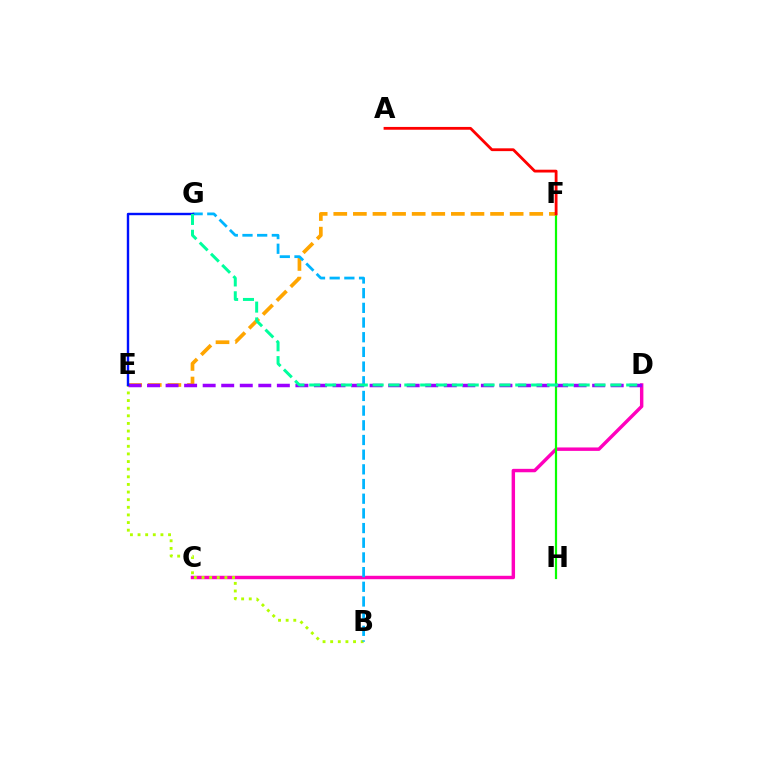{('C', 'D'): [{'color': '#ff00bd', 'line_style': 'solid', 'thickness': 2.47}], ('B', 'E'): [{'color': '#b3ff00', 'line_style': 'dotted', 'thickness': 2.07}], ('F', 'H'): [{'color': '#08ff00', 'line_style': 'solid', 'thickness': 1.59}], ('E', 'F'): [{'color': '#ffa500', 'line_style': 'dashed', 'thickness': 2.66}], ('D', 'E'): [{'color': '#9b00ff', 'line_style': 'dashed', 'thickness': 2.52}], ('B', 'G'): [{'color': '#00b5ff', 'line_style': 'dashed', 'thickness': 1.99}], ('A', 'F'): [{'color': '#ff0000', 'line_style': 'solid', 'thickness': 2.02}], ('E', 'G'): [{'color': '#0010ff', 'line_style': 'solid', 'thickness': 1.73}], ('D', 'G'): [{'color': '#00ff9d', 'line_style': 'dashed', 'thickness': 2.15}]}